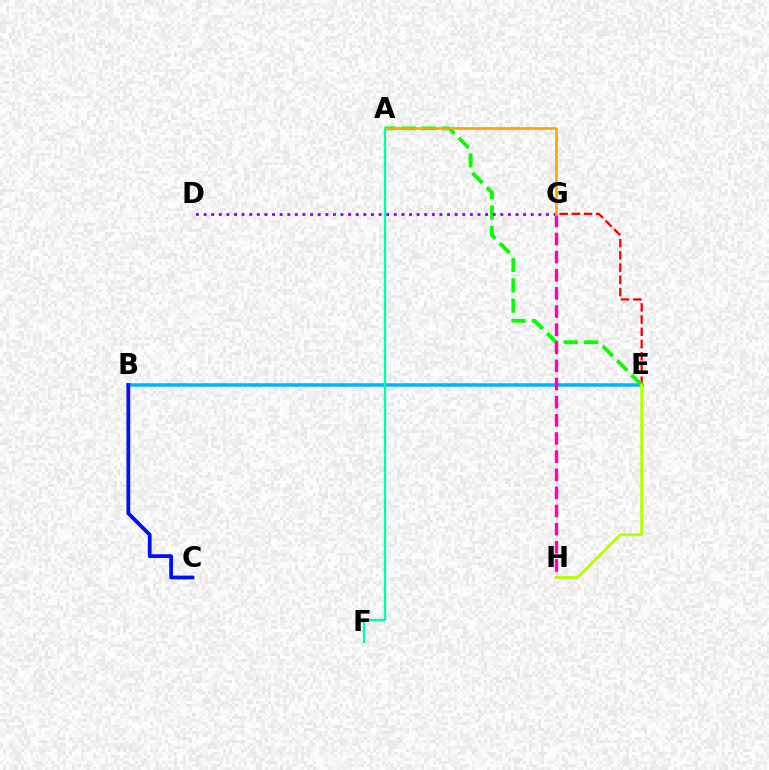{('E', 'G'): [{'color': '#ff0000', 'line_style': 'dashed', 'thickness': 1.66}], ('B', 'E'): [{'color': '#00b5ff', 'line_style': 'solid', 'thickness': 2.54}], ('A', 'E'): [{'color': '#08ff00', 'line_style': 'dashed', 'thickness': 2.77}], ('G', 'H'): [{'color': '#ff00bd', 'line_style': 'dashed', 'thickness': 2.46}], ('D', 'G'): [{'color': '#9b00ff', 'line_style': 'dotted', 'thickness': 2.07}], ('A', 'G'): [{'color': '#ffa500', 'line_style': 'solid', 'thickness': 1.95}], ('B', 'C'): [{'color': '#0010ff', 'line_style': 'solid', 'thickness': 2.72}], ('A', 'F'): [{'color': '#00ff9d', 'line_style': 'solid', 'thickness': 1.65}], ('E', 'H'): [{'color': '#b3ff00', 'line_style': 'solid', 'thickness': 2.02}]}